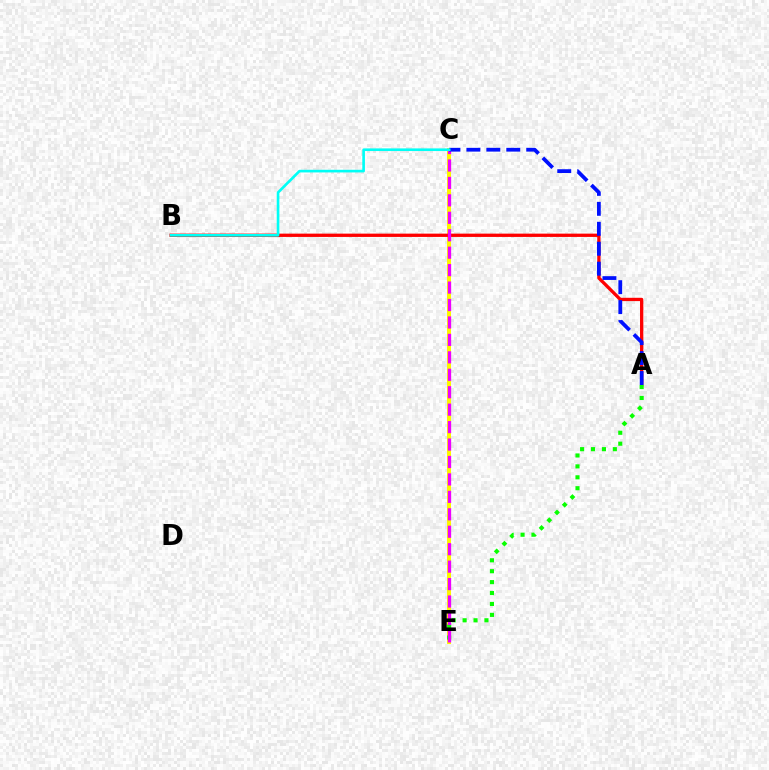{('C', 'E'): [{'color': '#fcf500', 'line_style': 'solid', 'thickness': 2.9}, {'color': '#ee00ff', 'line_style': 'dashed', 'thickness': 2.37}], ('A', 'B'): [{'color': '#ff0000', 'line_style': 'solid', 'thickness': 2.37}], ('A', 'E'): [{'color': '#08ff00', 'line_style': 'dotted', 'thickness': 2.97}], ('A', 'C'): [{'color': '#0010ff', 'line_style': 'dashed', 'thickness': 2.71}], ('B', 'C'): [{'color': '#00fff6', 'line_style': 'solid', 'thickness': 1.91}]}